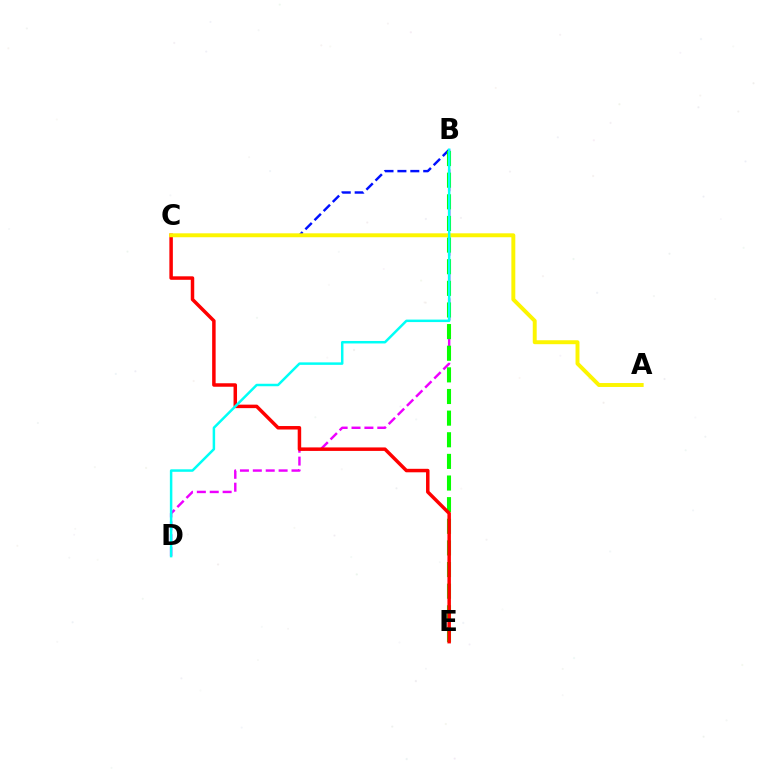{('B', 'D'): [{'color': '#ee00ff', 'line_style': 'dashed', 'thickness': 1.75}, {'color': '#00fff6', 'line_style': 'solid', 'thickness': 1.79}], ('B', 'C'): [{'color': '#0010ff', 'line_style': 'dashed', 'thickness': 1.75}], ('B', 'E'): [{'color': '#08ff00', 'line_style': 'dashed', 'thickness': 2.94}], ('C', 'E'): [{'color': '#ff0000', 'line_style': 'solid', 'thickness': 2.51}], ('A', 'C'): [{'color': '#fcf500', 'line_style': 'solid', 'thickness': 2.83}]}